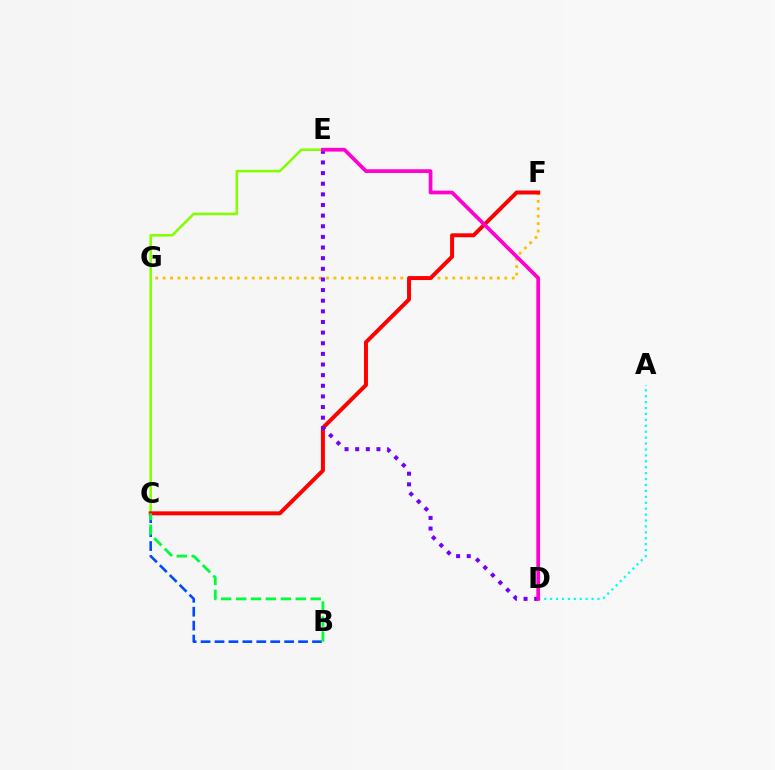{('B', 'C'): [{'color': '#004bff', 'line_style': 'dashed', 'thickness': 1.89}, {'color': '#00ff39', 'line_style': 'dashed', 'thickness': 2.03}], ('C', 'E'): [{'color': '#84ff00', 'line_style': 'solid', 'thickness': 1.84}], ('F', 'G'): [{'color': '#ffbd00', 'line_style': 'dotted', 'thickness': 2.02}], ('C', 'F'): [{'color': '#ff0000', 'line_style': 'solid', 'thickness': 2.86}], ('A', 'D'): [{'color': '#00fff6', 'line_style': 'dotted', 'thickness': 1.61}], ('D', 'E'): [{'color': '#7200ff', 'line_style': 'dotted', 'thickness': 2.89}, {'color': '#ff00cf', 'line_style': 'solid', 'thickness': 2.67}]}